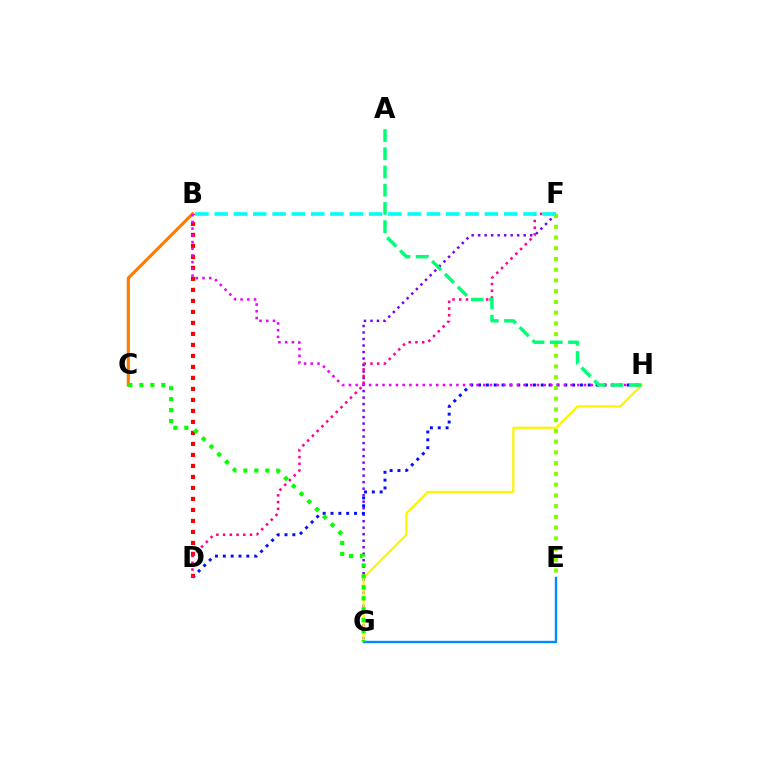{('F', 'G'): [{'color': '#7200ff', 'line_style': 'dotted', 'thickness': 1.77}], ('D', 'H'): [{'color': '#0010ff', 'line_style': 'dotted', 'thickness': 2.13}], ('E', 'F'): [{'color': '#84ff00', 'line_style': 'dotted', 'thickness': 2.92}], ('B', 'D'): [{'color': '#ff0000', 'line_style': 'dotted', 'thickness': 2.99}], ('B', 'C'): [{'color': '#ff7c00', 'line_style': 'solid', 'thickness': 2.27}], ('G', 'H'): [{'color': '#fcf500', 'line_style': 'solid', 'thickness': 1.59}], ('B', 'H'): [{'color': '#ee00ff', 'line_style': 'dotted', 'thickness': 1.82}], ('E', 'G'): [{'color': '#008cff', 'line_style': 'solid', 'thickness': 1.71}], ('C', 'G'): [{'color': '#08ff00', 'line_style': 'dotted', 'thickness': 2.98}], ('D', 'F'): [{'color': '#ff0094', 'line_style': 'dotted', 'thickness': 1.83}], ('A', 'H'): [{'color': '#00ff74', 'line_style': 'dashed', 'thickness': 2.47}], ('B', 'F'): [{'color': '#00fff6', 'line_style': 'dashed', 'thickness': 2.62}]}